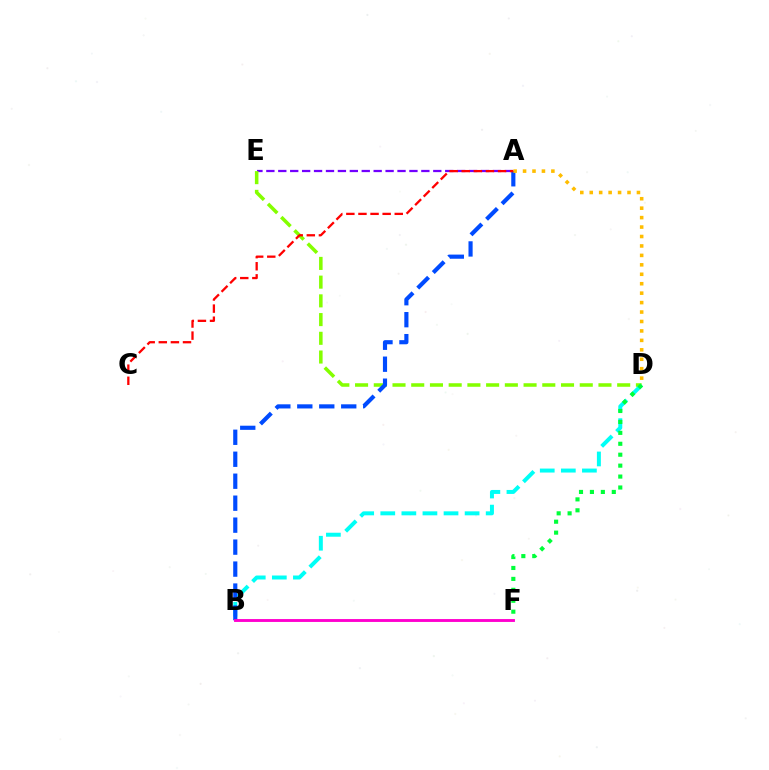{('A', 'E'): [{'color': '#7200ff', 'line_style': 'dashed', 'thickness': 1.62}], ('D', 'E'): [{'color': '#84ff00', 'line_style': 'dashed', 'thickness': 2.54}], ('B', 'D'): [{'color': '#00fff6', 'line_style': 'dashed', 'thickness': 2.86}], ('A', 'B'): [{'color': '#004bff', 'line_style': 'dashed', 'thickness': 2.98}], ('B', 'F'): [{'color': '#ff00cf', 'line_style': 'solid', 'thickness': 2.07}], ('D', 'F'): [{'color': '#00ff39', 'line_style': 'dotted', 'thickness': 2.97}], ('A', 'D'): [{'color': '#ffbd00', 'line_style': 'dotted', 'thickness': 2.57}], ('A', 'C'): [{'color': '#ff0000', 'line_style': 'dashed', 'thickness': 1.64}]}